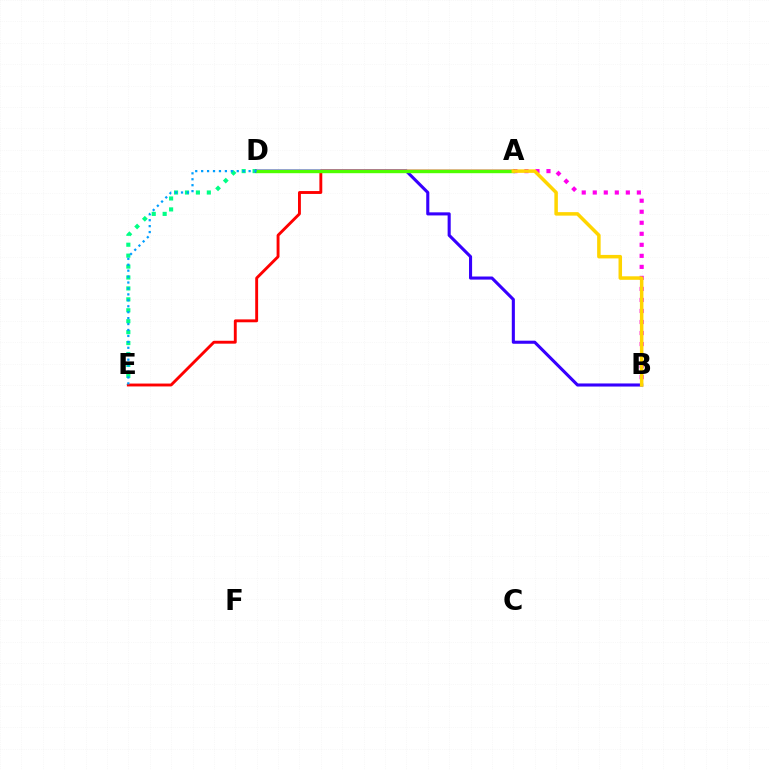{('D', 'E'): [{'color': '#00ff86', 'line_style': 'dotted', 'thickness': 2.97}, {'color': '#009eff', 'line_style': 'dotted', 'thickness': 1.61}], ('B', 'D'): [{'color': '#3700ff', 'line_style': 'solid', 'thickness': 2.22}], ('A', 'B'): [{'color': '#ff00ed', 'line_style': 'dotted', 'thickness': 3.0}, {'color': '#ffd500', 'line_style': 'solid', 'thickness': 2.53}], ('A', 'E'): [{'color': '#ff0000', 'line_style': 'solid', 'thickness': 2.08}], ('A', 'D'): [{'color': '#4fff00', 'line_style': 'solid', 'thickness': 2.44}]}